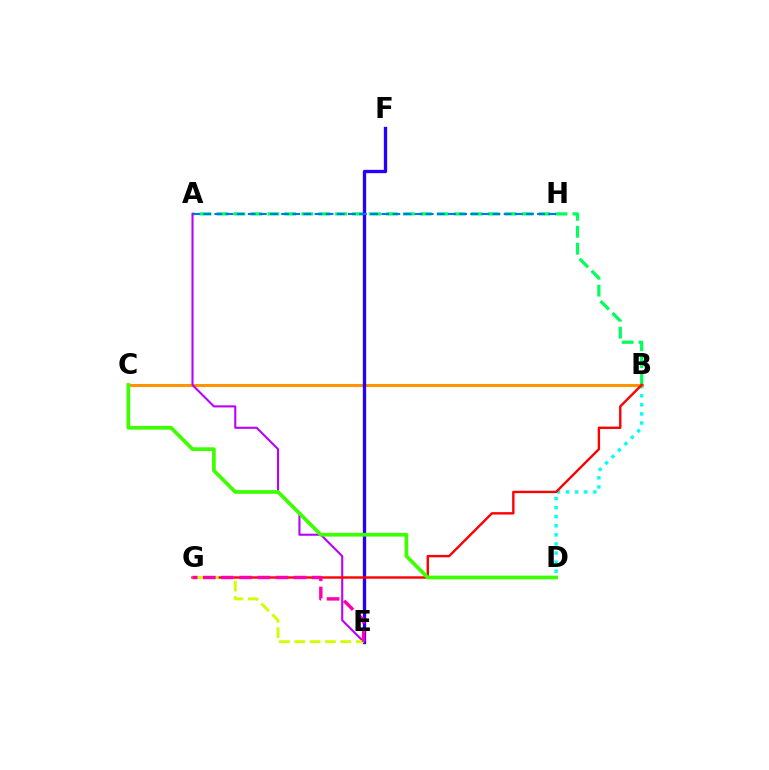{('B', 'D'): [{'color': '#00fff6', 'line_style': 'dotted', 'thickness': 2.47}], ('B', 'C'): [{'color': '#ff9400', 'line_style': 'solid', 'thickness': 2.21}], ('A', 'B'): [{'color': '#00ff5c', 'line_style': 'dashed', 'thickness': 2.3}], ('E', 'F'): [{'color': '#2500ff', 'line_style': 'solid', 'thickness': 2.4}], ('A', 'H'): [{'color': '#0074ff', 'line_style': 'dashed', 'thickness': 1.51}], ('A', 'E'): [{'color': '#b900ff', 'line_style': 'solid', 'thickness': 1.5}], ('B', 'G'): [{'color': '#ff0000', 'line_style': 'solid', 'thickness': 1.72}], ('E', 'G'): [{'color': '#d1ff00', 'line_style': 'dashed', 'thickness': 2.09}, {'color': '#ff00ac', 'line_style': 'dashed', 'thickness': 2.47}], ('C', 'D'): [{'color': '#3dff00', 'line_style': 'solid', 'thickness': 2.67}]}